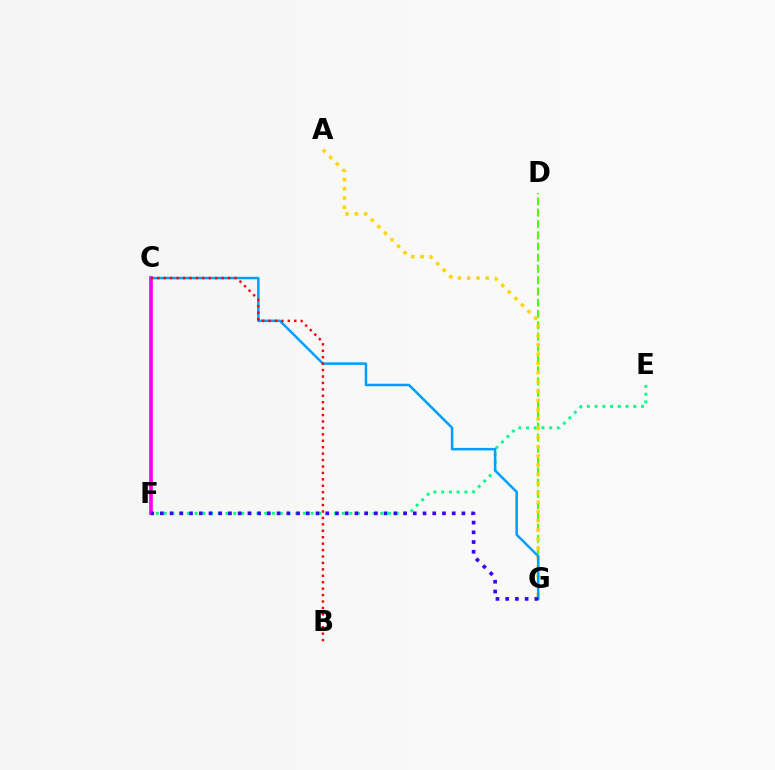{('E', 'F'): [{'color': '#00ff86', 'line_style': 'dotted', 'thickness': 2.1}], ('C', 'F'): [{'color': '#ff00ed', 'line_style': 'solid', 'thickness': 2.63}], ('D', 'G'): [{'color': '#4fff00', 'line_style': 'dashed', 'thickness': 1.53}], ('A', 'G'): [{'color': '#ffd500', 'line_style': 'dotted', 'thickness': 2.51}], ('C', 'G'): [{'color': '#009eff', 'line_style': 'solid', 'thickness': 1.81}], ('F', 'G'): [{'color': '#3700ff', 'line_style': 'dotted', 'thickness': 2.64}], ('B', 'C'): [{'color': '#ff0000', 'line_style': 'dotted', 'thickness': 1.75}]}